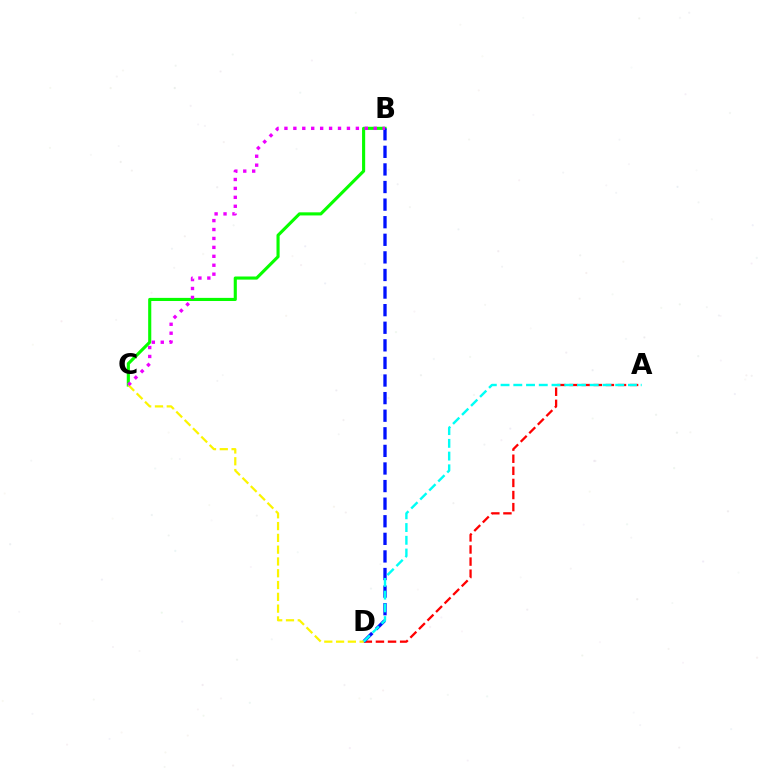{('B', 'C'): [{'color': '#08ff00', 'line_style': 'solid', 'thickness': 2.24}, {'color': '#ee00ff', 'line_style': 'dotted', 'thickness': 2.43}], ('A', 'D'): [{'color': '#ff0000', 'line_style': 'dashed', 'thickness': 1.64}, {'color': '#00fff6', 'line_style': 'dashed', 'thickness': 1.73}], ('B', 'D'): [{'color': '#0010ff', 'line_style': 'dashed', 'thickness': 2.39}], ('C', 'D'): [{'color': '#fcf500', 'line_style': 'dashed', 'thickness': 1.6}]}